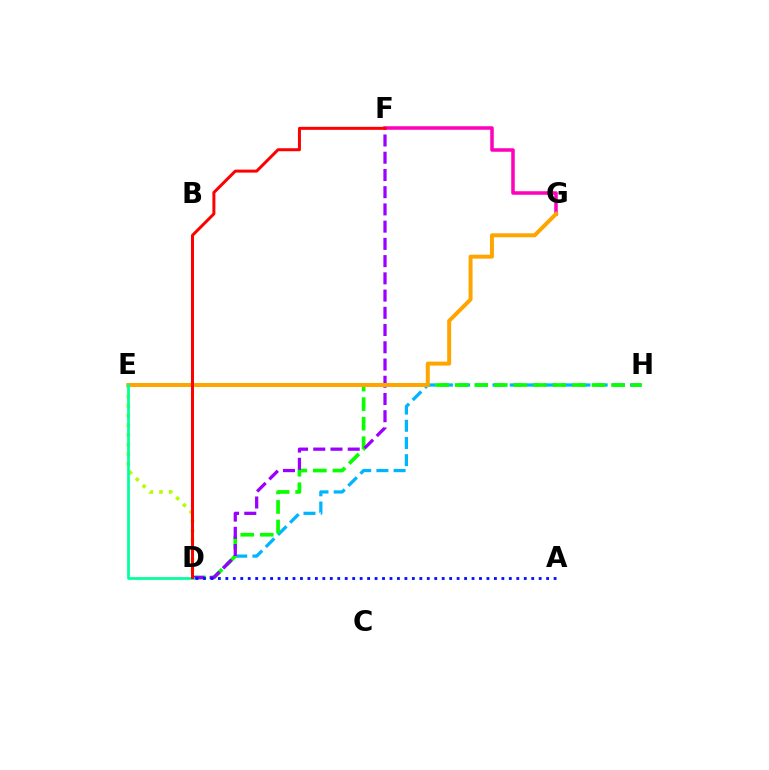{('F', 'G'): [{'color': '#ff00bd', 'line_style': 'solid', 'thickness': 2.53}], ('D', 'H'): [{'color': '#00b5ff', 'line_style': 'dashed', 'thickness': 2.34}, {'color': '#08ff00', 'line_style': 'dashed', 'thickness': 2.65}], ('D', 'E'): [{'color': '#b3ff00', 'line_style': 'dotted', 'thickness': 2.62}, {'color': '#00ff9d', 'line_style': 'solid', 'thickness': 1.97}], ('D', 'F'): [{'color': '#9b00ff', 'line_style': 'dashed', 'thickness': 2.34}, {'color': '#ff0000', 'line_style': 'solid', 'thickness': 2.15}], ('E', 'G'): [{'color': '#ffa500', 'line_style': 'solid', 'thickness': 2.86}], ('A', 'D'): [{'color': '#0010ff', 'line_style': 'dotted', 'thickness': 2.03}]}